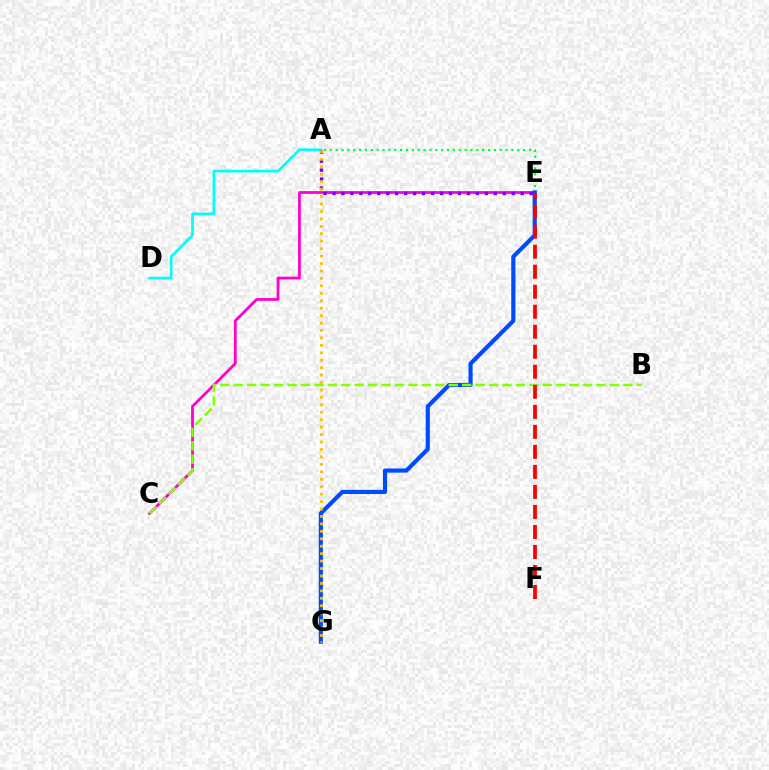{('C', 'E'): [{'color': '#ff00cf', 'line_style': 'solid', 'thickness': 2.0}], ('A', 'E'): [{'color': '#00ff39', 'line_style': 'dotted', 'thickness': 1.59}, {'color': '#7200ff', 'line_style': 'dotted', 'thickness': 2.44}], ('A', 'D'): [{'color': '#00fff6', 'line_style': 'solid', 'thickness': 1.93}], ('E', 'G'): [{'color': '#004bff', 'line_style': 'solid', 'thickness': 2.99}], ('B', 'C'): [{'color': '#84ff00', 'line_style': 'dashed', 'thickness': 1.82}], ('E', 'F'): [{'color': '#ff0000', 'line_style': 'dashed', 'thickness': 2.72}], ('A', 'G'): [{'color': '#ffbd00', 'line_style': 'dotted', 'thickness': 2.02}]}